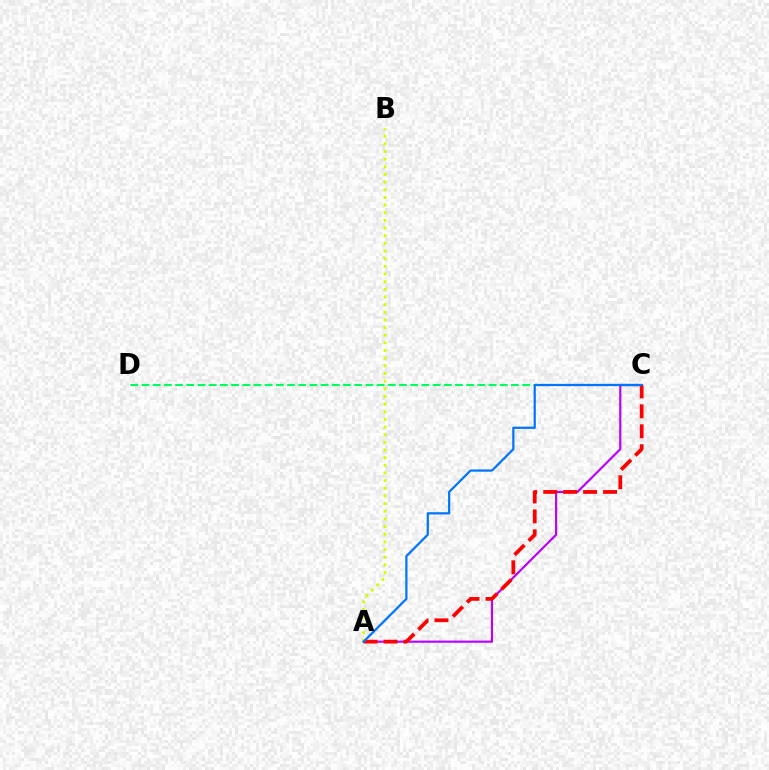{('C', 'D'): [{'color': '#00ff5c', 'line_style': 'dashed', 'thickness': 1.52}], ('A', 'C'): [{'color': '#b900ff', 'line_style': 'solid', 'thickness': 1.55}, {'color': '#ff0000', 'line_style': 'dashed', 'thickness': 2.71}, {'color': '#0074ff', 'line_style': 'solid', 'thickness': 1.6}], ('A', 'B'): [{'color': '#d1ff00', 'line_style': 'dotted', 'thickness': 2.08}]}